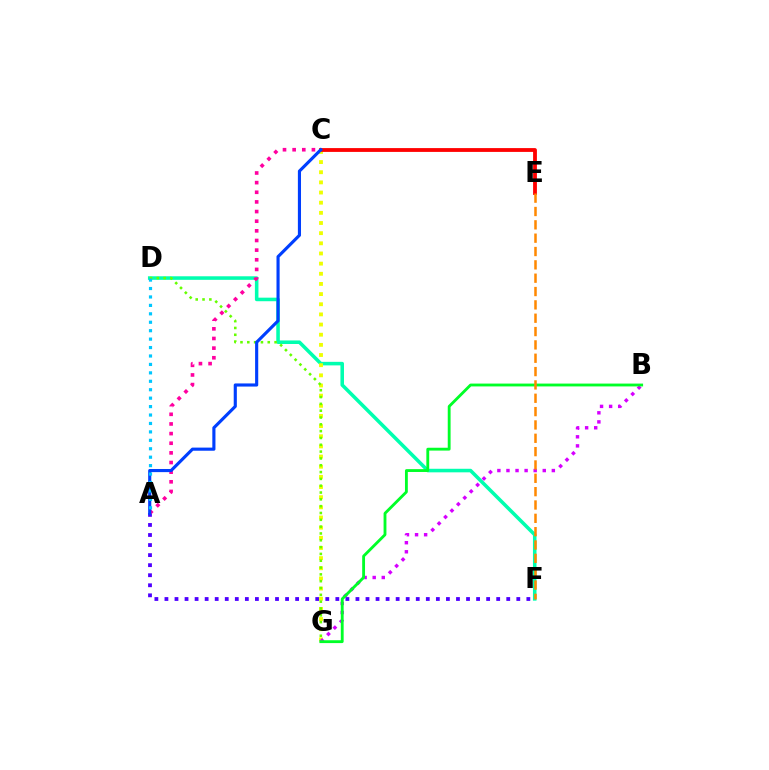{('D', 'F'): [{'color': '#00ffaf', 'line_style': 'solid', 'thickness': 2.56}], ('A', 'F'): [{'color': '#4f00ff', 'line_style': 'dotted', 'thickness': 2.73}], ('C', 'G'): [{'color': '#eeff00', 'line_style': 'dotted', 'thickness': 2.76}], ('D', 'G'): [{'color': '#66ff00', 'line_style': 'dotted', 'thickness': 1.85}], ('B', 'G'): [{'color': '#d600ff', 'line_style': 'dotted', 'thickness': 2.47}, {'color': '#00ff27', 'line_style': 'solid', 'thickness': 2.05}], ('C', 'E'): [{'color': '#ff0000', 'line_style': 'solid', 'thickness': 2.74}], ('A', 'C'): [{'color': '#ff00a0', 'line_style': 'dotted', 'thickness': 2.62}, {'color': '#003fff', 'line_style': 'solid', 'thickness': 2.25}], ('A', 'D'): [{'color': '#00c7ff', 'line_style': 'dotted', 'thickness': 2.29}], ('E', 'F'): [{'color': '#ff8800', 'line_style': 'dashed', 'thickness': 1.81}]}